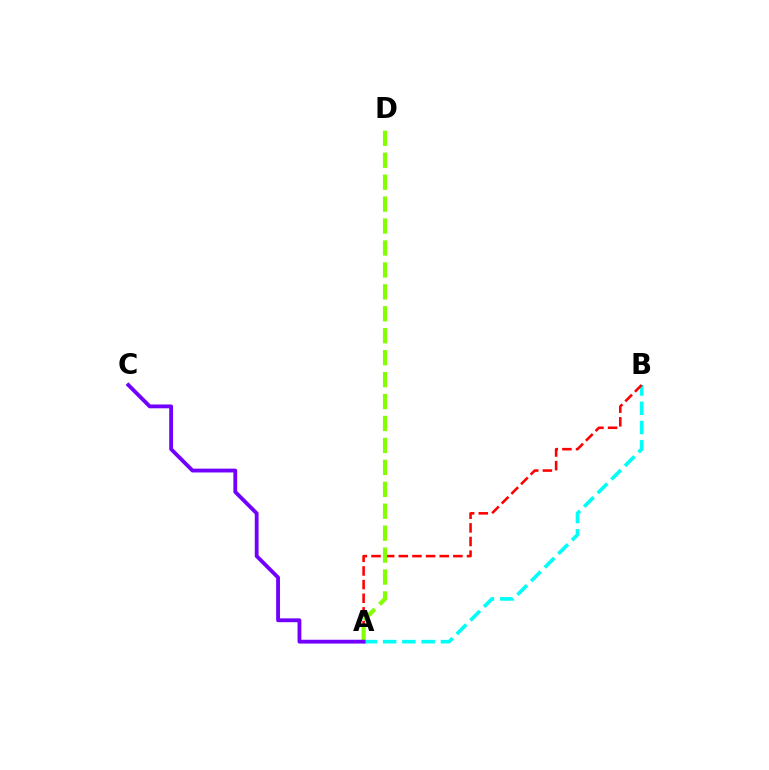{('A', 'B'): [{'color': '#00fff6', 'line_style': 'dashed', 'thickness': 2.62}, {'color': '#ff0000', 'line_style': 'dashed', 'thickness': 1.85}], ('A', 'D'): [{'color': '#84ff00', 'line_style': 'dashed', 'thickness': 2.98}], ('A', 'C'): [{'color': '#7200ff', 'line_style': 'solid', 'thickness': 2.76}]}